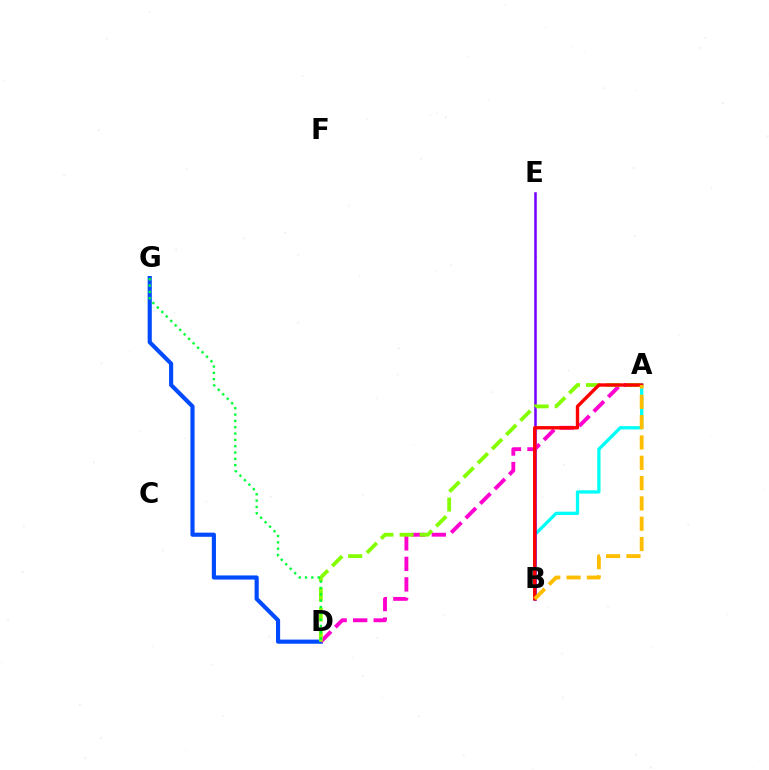{('D', 'G'): [{'color': '#004bff', 'line_style': 'solid', 'thickness': 2.98}, {'color': '#00ff39', 'line_style': 'dotted', 'thickness': 1.72}], ('A', 'B'): [{'color': '#00fff6', 'line_style': 'solid', 'thickness': 2.36}, {'color': '#ff0000', 'line_style': 'solid', 'thickness': 2.43}, {'color': '#ffbd00', 'line_style': 'dashed', 'thickness': 2.76}], ('B', 'E'): [{'color': '#7200ff', 'line_style': 'solid', 'thickness': 1.82}], ('A', 'D'): [{'color': '#ff00cf', 'line_style': 'dashed', 'thickness': 2.79}, {'color': '#84ff00', 'line_style': 'dashed', 'thickness': 2.73}]}